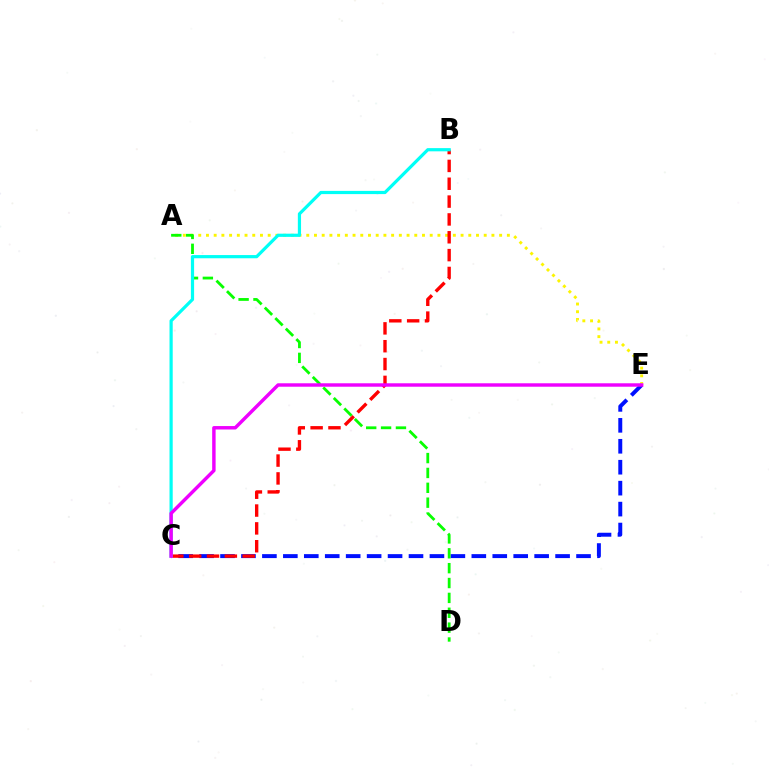{('A', 'E'): [{'color': '#fcf500', 'line_style': 'dotted', 'thickness': 2.1}], ('C', 'E'): [{'color': '#0010ff', 'line_style': 'dashed', 'thickness': 2.84}, {'color': '#ee00ff', 'line_style': 'solid', 'thickness': 2.47}], ('A', 'D'): [{'color': '#08ff00', 'line_style': 'dashed', 'thickness': 2.02}], ('B', 'C'): [{'color': '#ff0000', 'line_style': 'dashed', 'thickness': 2.42}, {'color': '#00fff6', 'line_style': 'solid', 'thickness': 2.31}]}